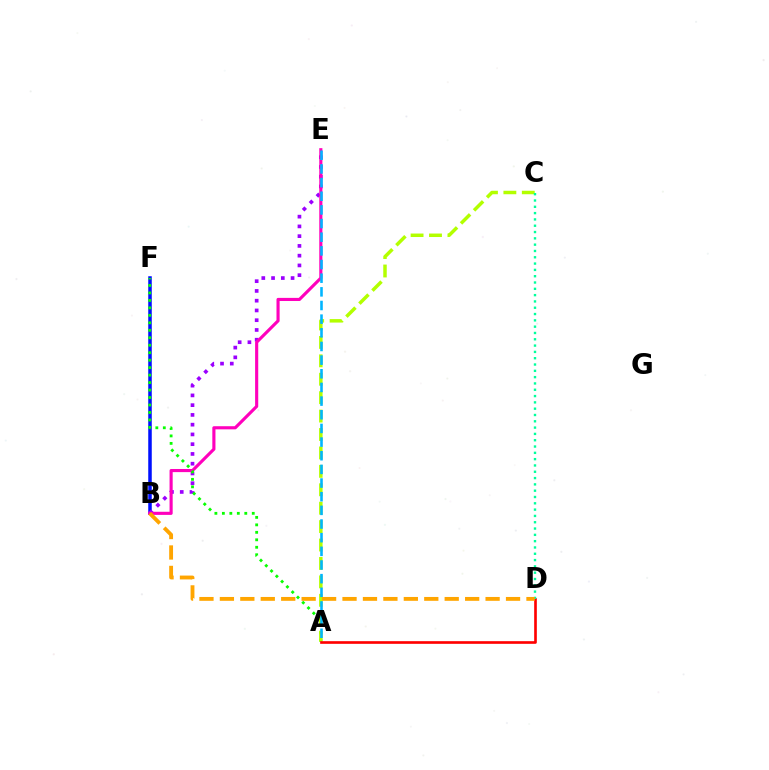{('B', 'F'): [{'color': '#0010ff', 'line_style': 'solid', 'thickness': 2.53}], ('B', 'E'): [{'color': '#9b00ff', 'line_style': 'dotted', 'thickness': 2.65}, {'color': '#ff00bd', 'line_style': 'solid', 'thickness': 2.25}], ('A', 'F'): [{'color': '#08ff00', 'line_style': 'dotted', 'thickness': 2.03}], ('A', 'C'): [{'color': '#b3ff00', 'line_style': 'dashed', 'thickness': 2.5}], ('A', 'E'): [{'color': '#00b5ff', 'line_style': 'dashed', 'thickness': 1.86}], ('A', 'D'): [{'color': '#ff0000', 'line_style': 'solid', 'thickness': 1.91}], ('C', 'D'): [{'color': '#00ff9d', 'line_style': 'dotted', 'thickness': 1.71}], ('B', 'D'): [{'color': '#ffa500', 'line_style': 'dashed', 'thickness': 2.78}]}